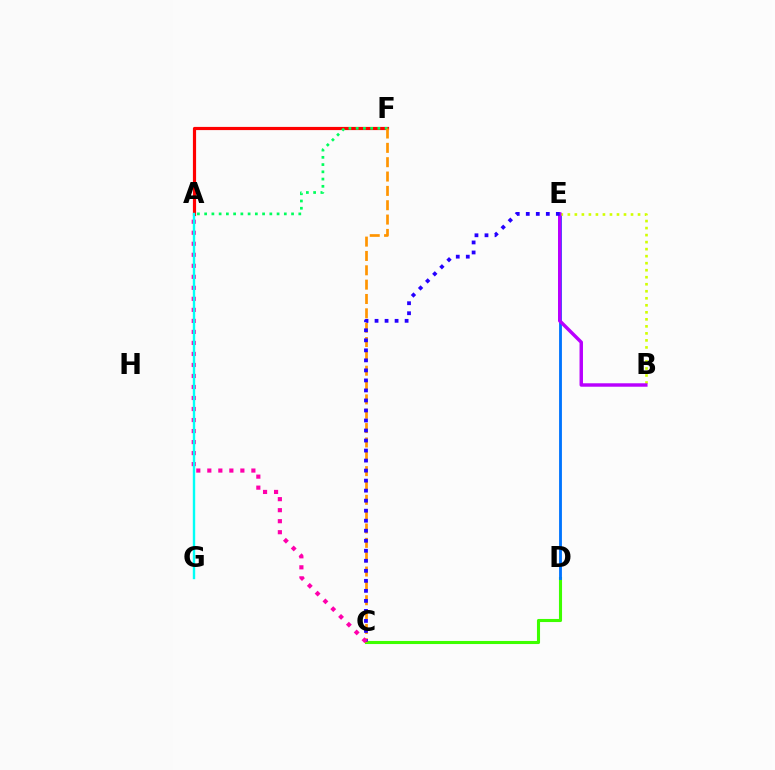{('C', 'D'): [{'color': '#3dff00', 'line_style': 'solid', 'thickness': 2.23}], ('A', 'F'): [{'color': '#ff0000', 'line_style': 'solid', 'thickness': 2.29}, {'color': '#00ff5c', 'line_style': 'dotted', 'thickness': 1.97}], ('D', 'E'): [{'color': '#0074ff', 'line_style': 'solid', 'thickness': 2.05}], ('B', 'E'): [{'color': '#d1ff00', 'line_style': 'dotted', 'thickness': 1.91}, {'color': '#b900ff', 'line_style': 'solid', 'thickness': 2.48}], ('C', 'F'): [{'color': '#ff9400', 'line_style': 'dashed', 'thickness': 1.95}], ('C', 'E'): [{'color': '#2500ff', 'line_style': 'dotted', 'thickness': 2.72}], ('A', 'C'): [{'color': '#ff00ac', 'line_style': 'dotted', 'thickness': 2.99}], ('A', 'G'): [{'color': '#00fff6', 'line_style': 'solid', 'thickness': 1.72}]}